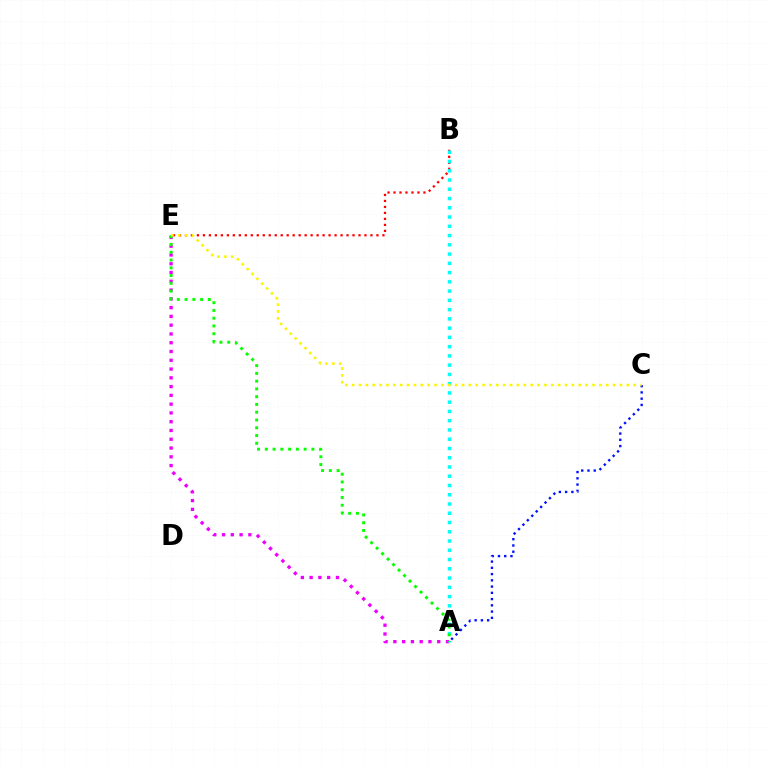{('A', 'E'): [{'color': '#ee00ff', 'line_style': 'dotted', 'thickness': 2.38}, {'color': '#08ff00', 'line_style': 'dotted', 'thickness': 2.11}], ('B', 'E'): [{'color': '#ff0000', 'line_style': 'dotted', 'thickness': 1.63}], ('A', 'B'): [{'color': '#00fff6', 'line_style': 'dotted', 'thickness': 2.52}], ('A', 'C'): [{'color': '#0010ff', 'line_style': 'dotted', 'thickness': 1.7}], ('C', 'E'): [{'color': '#fcf500', 'line_style': 'dotted', 'thickness': 1.87}]}